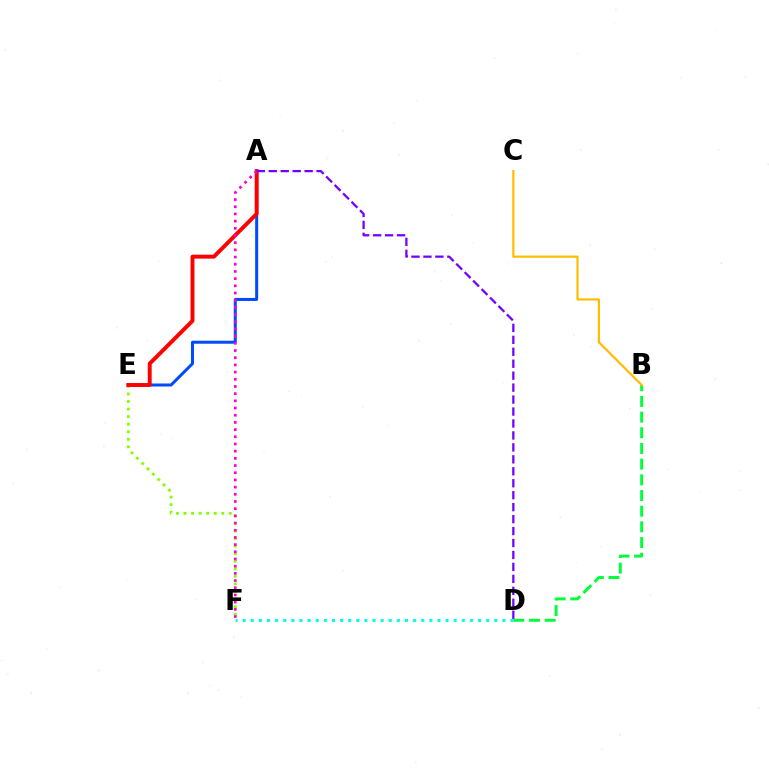{('A', 'E'): [{'color': '#004bff', 'line_style': 'solid', 'thickness': 2.16}, {'color': '#ff0000', 'line_style': 'solid', 'thickness': 2.82}], ('E', 'F'): [{'color': '#84ff00', 'line_style': 'dotted', 'thickness': 2.05}], ('A', 'F'): [{'color': '#ff00cf', 'line_style': 'dotted', 'thickness': 1.95}], ('B', 'D'): [{'color': '#00ff39', 'line_style': 'dashed', 'thickness': 2.13}], ('B', 'C'): [{'color': '#ffbd00', 'line_style': 'solid', 'thickness': 1.59}], ('D', 'F'): [{'color': '#00fff6', 'line_style': 'dotted', 'thickness': 2.2}], ('A', 'D'): [{'color': '#7200ff', 'line_style': 'dashed', 'thickness': 1.62}]}